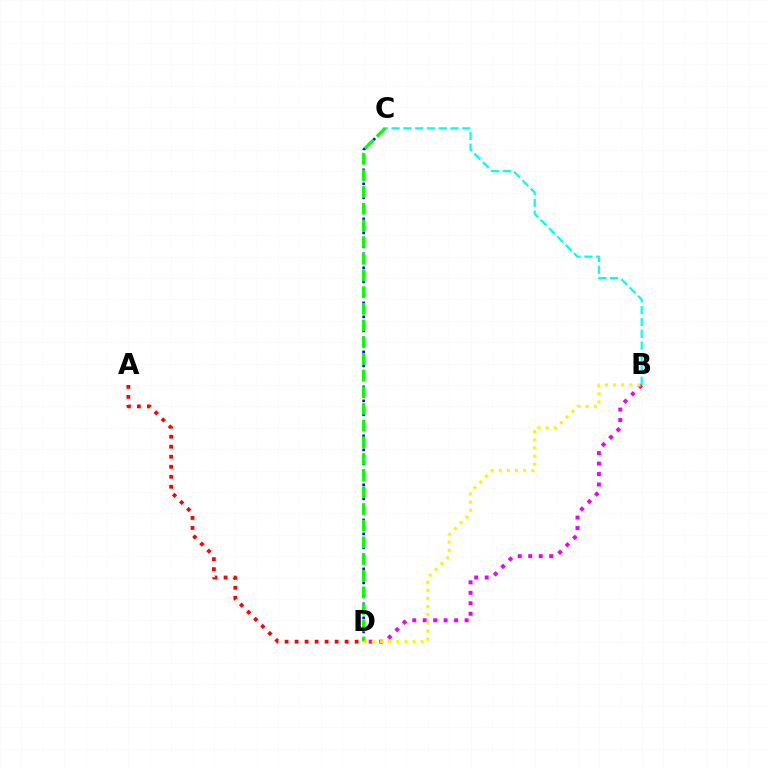{('C', 'D'): [{'color': '#0010ff', 'line_style': 'dotted', 'thickness': 1.9}, {'color': '#08ff00', 'line_style': 'dashed', 'thickness': 2.27}], ('B', 'C'): [{'color': '#00fff6', 'line_style': 'dashed', 'thickness': 1.6}], ('A', 'D'): [{'color': '#ff0000', 'line_style': 'dotted', 'thickness': 2.72}], ('B', 'D'): [{'color': '#ee00ff', 'line_style': 'dotted', 'thickness': 2.85}, {'color': '#fcf500', 'line_style': 'dotted', 'thickness': 2.21}]}